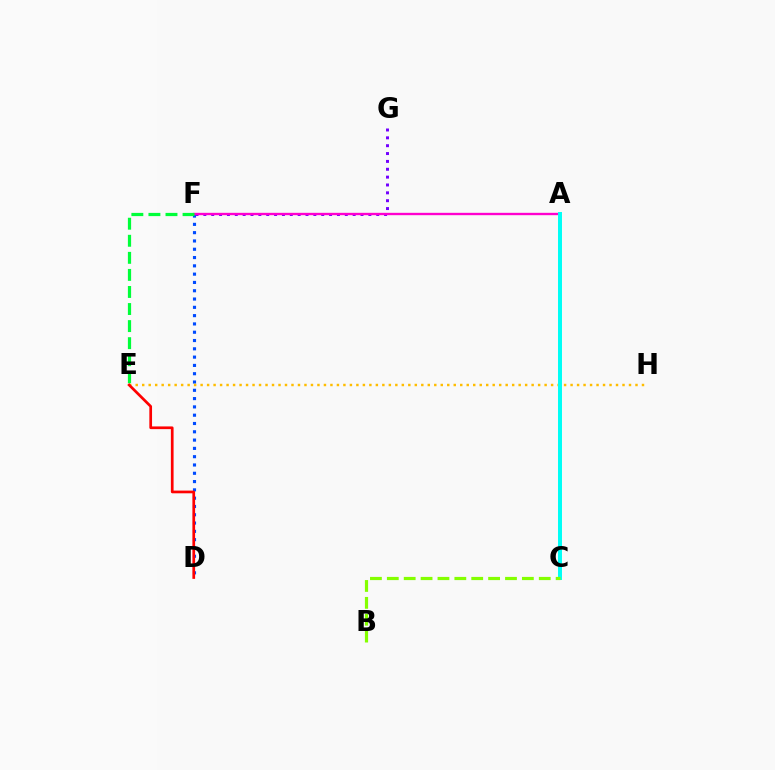{('F', 'G'): [{'color': '#7200ff', 'line_style': 'dotted', 'thickness': 2.13}], ('D', 'F'): [{'color': '#004bff', 'line_style': 'dotted', 'thickness': 2.25}], ('A', 'F'): [{'color': '#ff00cf', 'line_style': 'solid', 'thickness': 1.7}], ('E', 'H'): [{'color': '#ffbd00', 'line_style': 'dotted', 'thickness': 1.76}], ('E', 'F'): [{'color': '#00ff39', 'line_style': 'dashed', 'thickness': 2.32}], ('A', 'C'): [{'color': '#00fff6', 'line_style': 'solid', 'thickness': 2.86}], ('D', 'E'): [{'color': '#ff0000', 'line_style': 'solid', 'thickness': 1.95}], ('B', 'C'): [{'color': '#84ff00', 'line_style': 'dashed', 'thickness': 2.29}]}